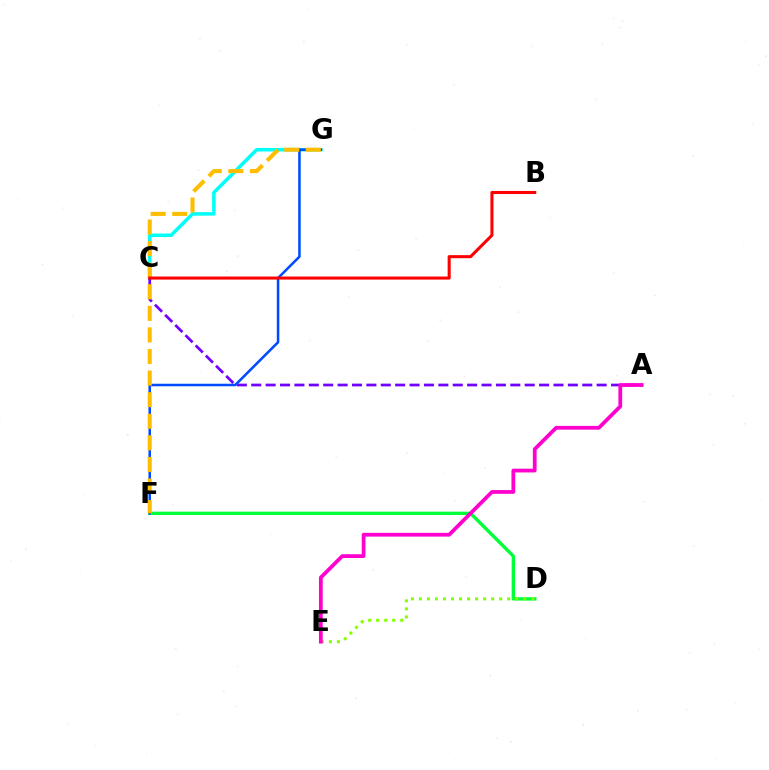{('D', 'F'): [{'color': '#00ff39', 'line_style': 'solid', 'thickness': 2.41}], ('C', 'G'): [{'color': '#00fff6', 'line_style': 'solid', 'thickness': 2.55}], ('D', 'E'): [{'color': '#84ff00', 'line_style': 'dotted', 'thickness': 2.18}], ('A', 'C'): [{'color': '#7200ff', 'line_style': 'dashed', 'thickness': 1.96}], ('F', 'G'): [{'color': '#004bff', 'line_style': 'solid', 'thickness': 1.82}, {'color': '#ffbd00', 'line_style': 'dashed', 'thickness': 2.93}], ('B', 'C'): [{'color': '#ff0000', 'line_style': 'solid', 'thickness': 2.2}], ('A', 'E'): [{'color': '#ff00cf', 'line_style': 'solid', 'thickness': 2.71}]}